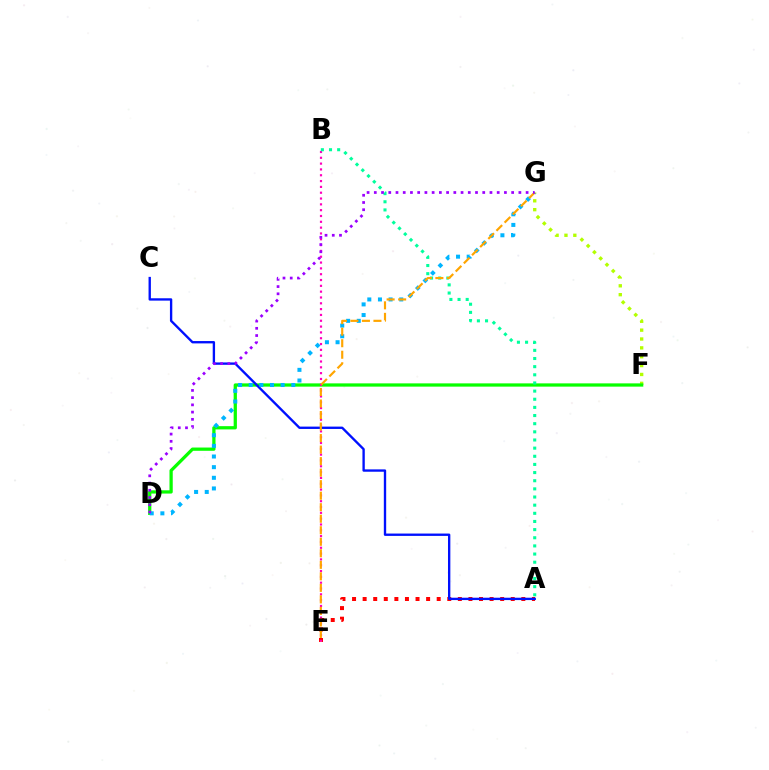{('A', 'E'): [{'color': '#ff0000', 'line_style': 'dotted', 'thickness': 2.87}], ('F', 'G'): [{'color': '#b3ff00', 'line_style': 'dotted', 'thickness': 2.41}], ('D', 'F'): [{'color': '#08ff00', 'line_style': 'solid', 'thickness': 2.34}], ('B', 'E'): [{'color': '#ff00bd', 'line_style': 'dotted', 'thickness': 1.58}], ('A', 'C'): [{'color': '#0010ff', 'line_style': 'solid', 'thickness': 1.69}], ('D', 'G'): [{'color': '#00b5ff', 'line_style': 'dotted', 'thickness': 2.89}, {'color': '#9b00ff', 'line_style': 'dotted', 'thickness': 1.96}], ('A', 'B'): [{'color': '#00ff9d', 'line_style': 'dotted', 'thickness': 2.21}], ('E', 'G'): [{'color': '#ffa500', 'line_style': 'dashed', 'thickness': 1.57}]}